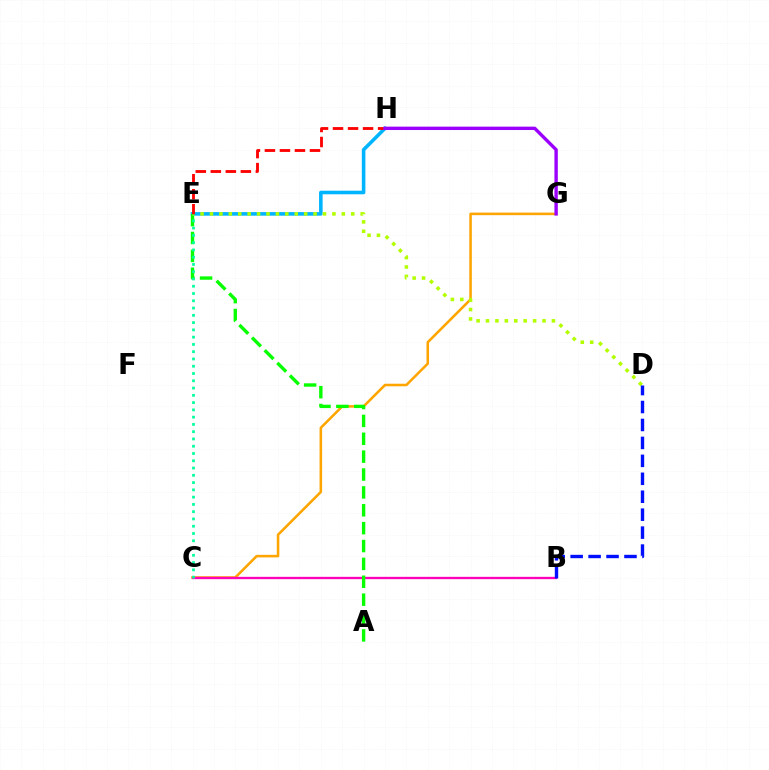{('C', 'G'): [{'color': '#ffa500', 'line_style': 'solid', 'thickness': 1.84}], ('E', 'H'): [{'color': '#00b5ff', 'line_style': 'solid', 'thickness': 2.57}, {'color': '#ff0000', 'line_style': 'dashed', 'thickness': 2.04}], ('B', 'C'): [{'color': '#ff00bd', 'line_style': 'solid', 'thickness': 1.68}], ('A', 'E'): [{'color': '#08ff00', 'line_style': 'dashed', 'thickness': 2.43}], ('D', 'E'): [{'color': '#b3ff00', 'line_style': 'dotted', 'thickness': 2.56}], ('C', 'E'): [{'color': '#00ff9d', 'line_style': 'dotted', 'thickness': 1.98}], ('B', 'D'): [{'color': '#0010ff', 'line_style': 'dashed', 'thickness': 2.44}], ('G', 'H'): [{'color': '#9b00ff', 'line_style': 'solid', 'thickness': 2.43}]}